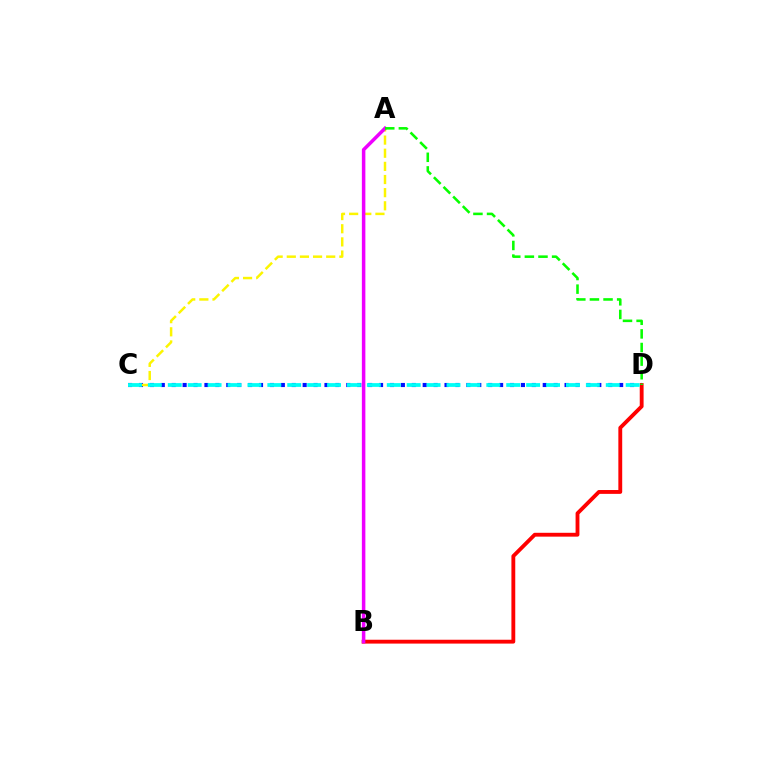{('C', 'D'): [{'color': '#0010ff', 'line_style': 'dotted', 'thickness': 2.97}, {'color': '#00fff6', 'line_style': 'dashed', 'thickness': 2.7}], ('B', 'D'): [{'color': '#ff0000', 'line_style': 'solid', 'thickness': 2.77}], ('A', 'C'): [{'color': '#fcf500', 'line_style': 'dashed', 'thickness': 1.79}], ('A', 'B'): [{'color': '#ee00ff', 'line_style': 'solid', 'thickness': 2.52}], ('A', 'D'): [{'color': '#08ff00', 'line_style': 'dashed', 'thickness': 1.85}]}